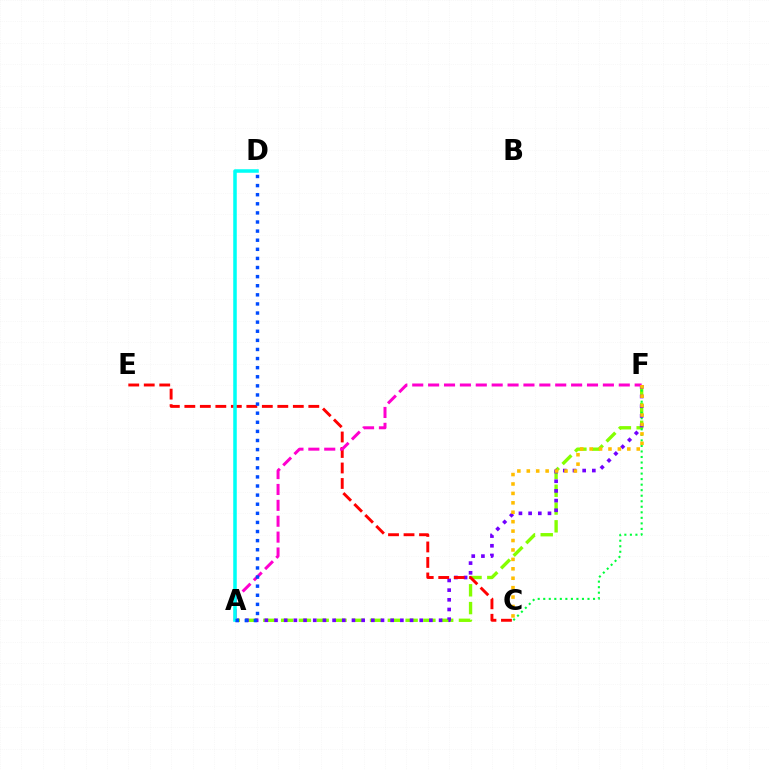{('A', 'F'): [{'color': '#84ff00', 'line_style': 'dashed', 'thickness': 2.42}, {'color': '#7200ff', 'line_style': 'dotted', 'thickness': 2.63}, {'color': '#ff00cf', 'line_style': 'dashed', 'thickness': 2.16}], ('C', 'F'): [{'color': '#00ff39', 'line_style': 'dotted', 'thickness': 1.5}, {'color': '#ffbd00', 'line_style': 'dotted', 'thickness': 2.56}], ('C', 'E'): [{'color': '#ff0000', 'line_style': 'dashed', 'thickness': 2.11}], ('A', 'D'): [{'color': '#00fff6', 'line_style': 'solid', 'thickness': 2.54}, {'color': '#004bff', 'line_style': 'dotted', 'thickness': 2.47}]}